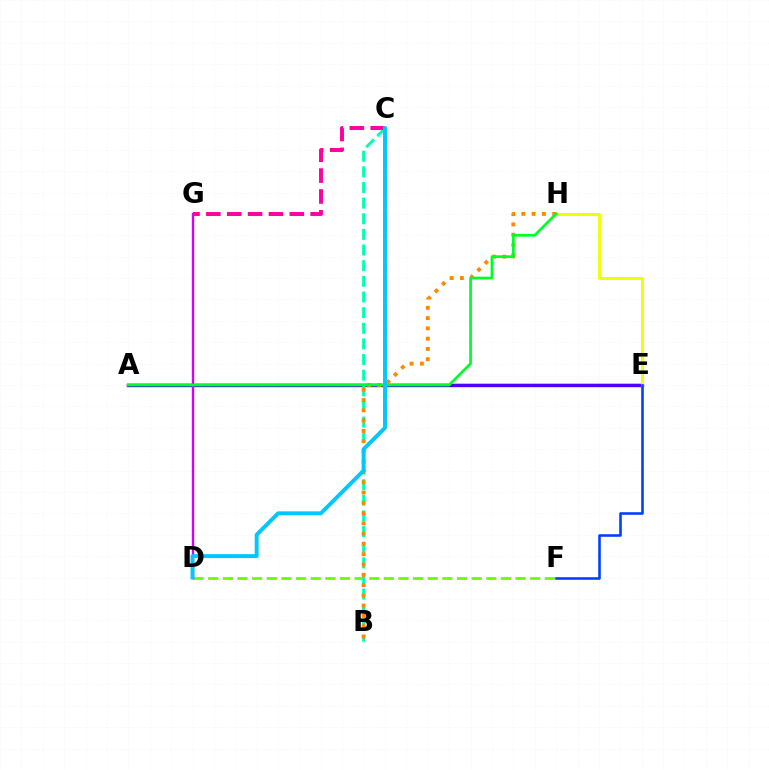{('A', 'E'): [{'color': '#ff0000', 'line_style': 'solid', 'thickness': 1.7}, {'color': '#4f00ff', 'line_style': 'solid', 'thickness': 2.41}], ('D', 'F'): [{'color': '#66ff00', 'line_style': 'dashed', 'thickness': 1.99}], ('B', 'C'): [{'color': '#00ffaf', 'line_style': 'dashed', 'thickness': 2.12}], ('B', 'H'): [{'color': '#ff8800', 'line_style': 'dotted', 'thickness': 2.79}], ('D', 'G'): [{'color': '#d600ff', 'line_style': 'solid', 'thickness': 1.71}], ('C', 'G'): [{'color': '#ff00a0', 'line_style': 'dashed', 'thickness': 2.83}], ('E', 'H'): [{'color': '#eeff00', 'line_style': 'solid', 'thickness': 2.1}], ('E', 'F'): [{'color': '#003fff', 'line_style': 'solid', 'thickness': 1.86}], ('A', 'H'): [{'color': '#00ff27', 'line_style': 'solid', 'thickness': 1.96}], ('C', 'D'): [{'color': '#00c7ff', 'line_style': 'solid', 'thickness': 2.83}]}